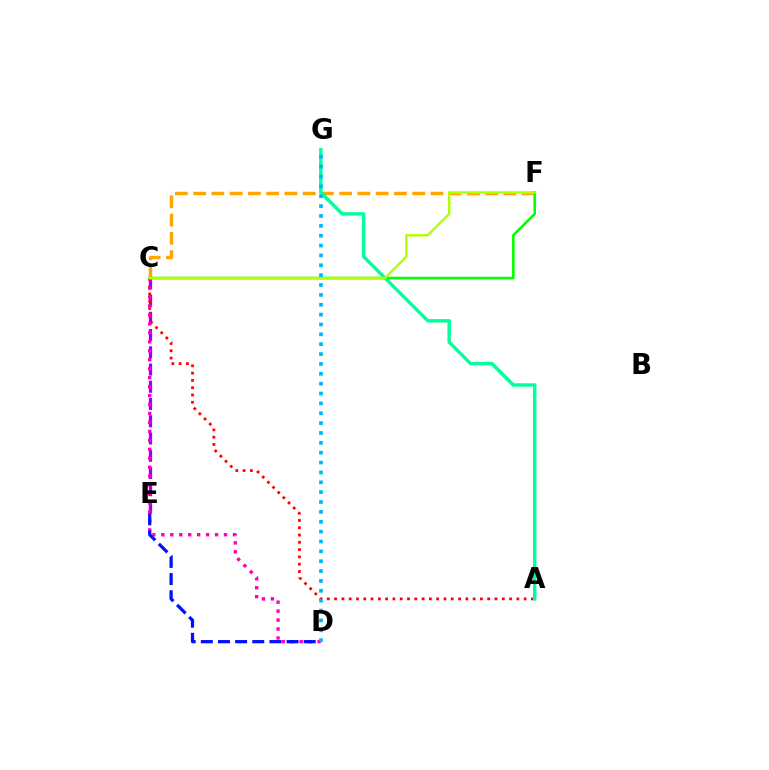{('C', 'F'): [{'color': '#ffa500', 'line_style': 'dashed', 'thickness': 2.48}, {'color': '#08ff00', 'line_style': 'solid', 'thickness': 1.9}, {'color': '#b3ff00', 'line_style': 'solid', 'thickness': 1.76}], ('C', 'E'): [{'color': '#9b00ff', 'line_style': 'dashed', 'thickness': 2.34}], ('A', 'C'): [{'color': '#ff0000', 'line_style': 'dotted', 'thickness': 1.98}], ('C', 'D'): [{'color': '#ff00bd', 'line_style': 'dotted', 'thickness': 2.43}], ('D', 'E'): [{'color': '#0010ff', 'line_style': 'dashed', 'thickness': 2.33}], ('A', 'G'): [{'color': '#00ff9d', 'line_style': 'solid', 'thickness': 2.49}], ('D', 'G'): [{'color': '#00b5ff', 'line_style': 'dotted', 'thickness': 2.68}]}